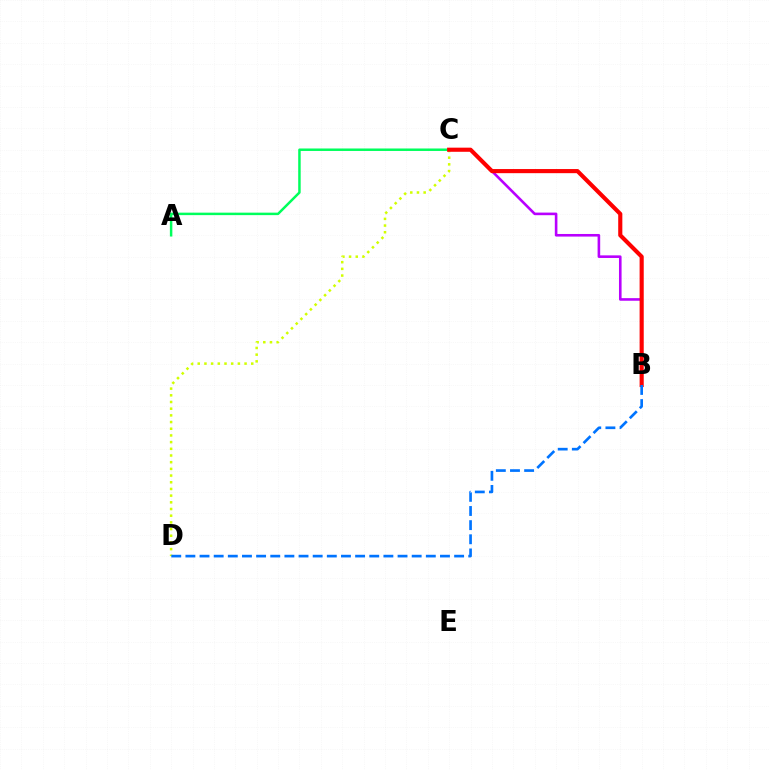{('B', 'C'): [{'color': '#b900ff', 'line_style': 'solid', 'thickness': 1.87}, {'color': '#ff0000', 'line_style': 'solid', 'thickness': 2.97}], ('C', 'D'): [{'color': '#d1ff00', 'line_style': 'dotted', 'thickness': 1.82}], ('A', 'C'): [{'color': '#00ff5c', 'line_style': 'solid', 'thickness': 1.79}], ('B', 'D'): [{'color': '#0074ff', 'line_style': 'dashed', 'thickness': 1.92}]}